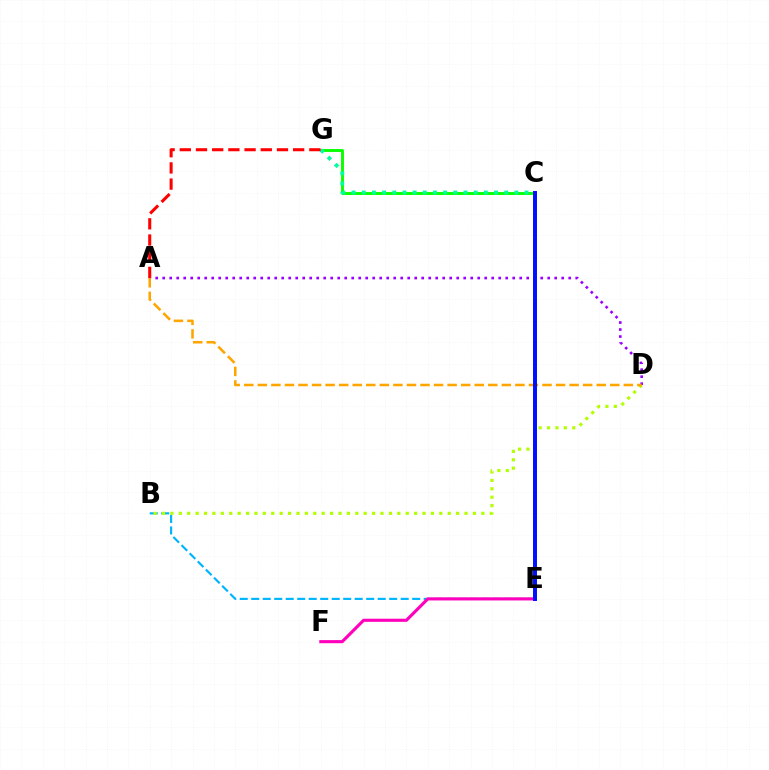{('B', 'E'): [{'color': '#00b5ff', 'line_style': 'dashed', 'thickness': 1.56}], ('B', 'D'): [{'color': '#b3ff00', 'line_style': 'dotted', 'thickness': 2.28}], ('C', 'G'): [{'color': '#08ff00', 'line_style': 'solid', 'thickness': 2.09}, {'color': '#00ff9d', 'line_style': 'dotted', 'thickness': 2.76}], ('A', 'D'): [{'color': '#9b00ff', 'line_style': 'dotted', 'thickness': 1.9}, {'color': '#ffa500', 'line_style': 'dashed', 'thickness': 1.84}], ('E', 'F'): [{'color': '#ff00bd', 'line_style': 'solid', 'thickness': 2.24}], ('C', 'E'): [{'color': '#0010ff', 'line_style': 'solid', 'thickness': 2.85}], ('A', 'G'): [{'color': '#ff0000', 'line_style': 'dashed', 'thickness': 2.2}]}